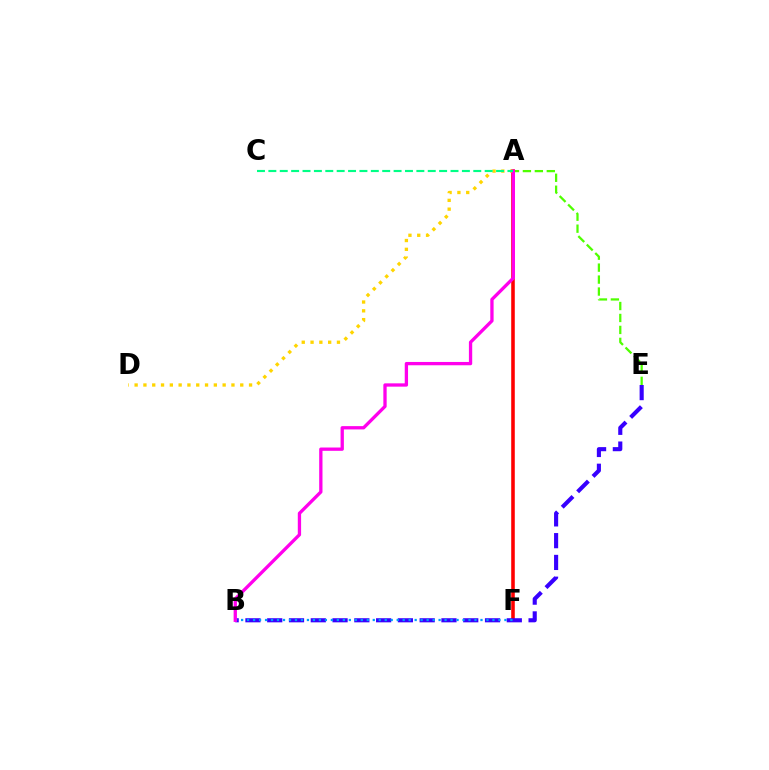{('A', 'F'): [{'color': '#ff0000', 'line_style': 'solid', 'thickness': 2.57}], ('A', 'E'): [{'color': '#4fff00', 'line_style': 'dashed', 'thickness': 1.62}], ('B', 'E'): [{'color': '#3700ff', 'line_style': 'dashed', 'thickness': 2.96}], ('B', 'F'): [{'color': '#009eff', 'line_style': 'dotted', 'thickness': 1.63}], ('A', 'D'): [{'color': '#ffd500', 'line_style': 'dotted', 'thickness': 2.39}], ('A', 'B'): [{'color': '#ff00ed', 'line_style': 'solid', 'thickness': 2.38}], ('A', 'C'): [{'color': '#00ff86', 'line_style': 'dashed', 'thickness': 1.55}]}